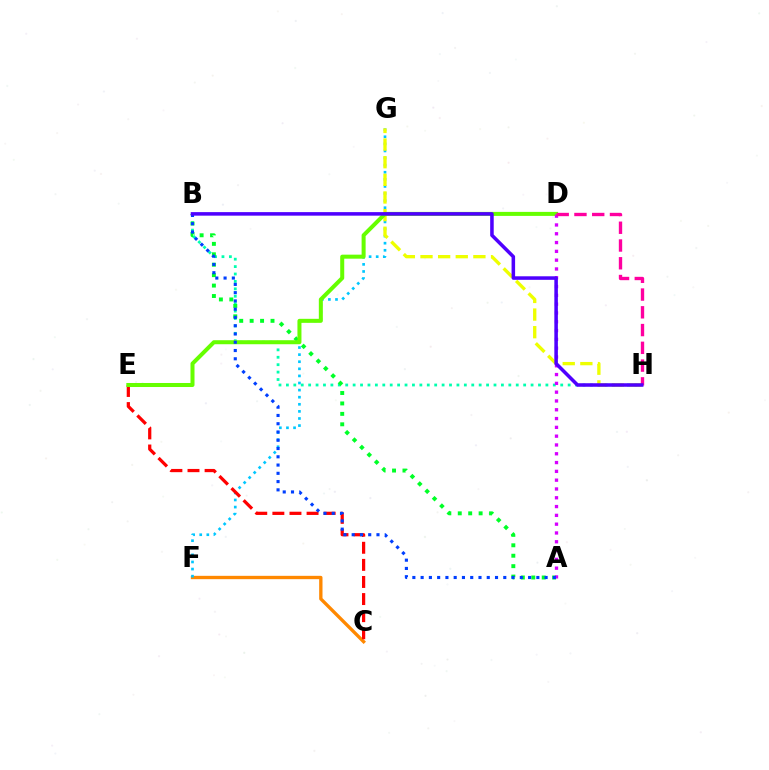{('B', 'H'): [{'color': '#00ffaf', 'line_style': 'dotted', 'thickness': 2.01}, {'color': '#4f00ff', 'line_style': 'solid', 'thickness': 2.55}], ('C', 'F'): [{'color': '#ff8800', 'line_style': 'solid', 'thickness': 2.4}], ('F', 'G'): [{'color': '#00c7ff', 'line_style': 'dotted', 'thickness': 1.93}], ('A', 'B'): [{'color': '#00ff27', 'line_style': 'dotted', 'thickness': 2.83}, {'color': '#003fff', 'line_style': 'dotted', 'thickness': 2.25}], ('C', 'E'): [{'color': '#ff0000', 'line_style': 'dashed', 'thickness': 2.32}], ('G', 'H'): [{'color': '#eeff00', 'line_style': 'dashed', 'thickness': 2.4}], ('D', 'E'): [{'color': '#66ff00', 'line_style': 'solid', 'thickness': 2.89}], ('A', 'D'): [{'color': '#d600ff', 'line_style': 'dotted', 'thickness': 2.39}], ('D', 'H'): [{'color': '#ff00a0', 'line_style': 'dashed', 'thickness': 2.41}]}